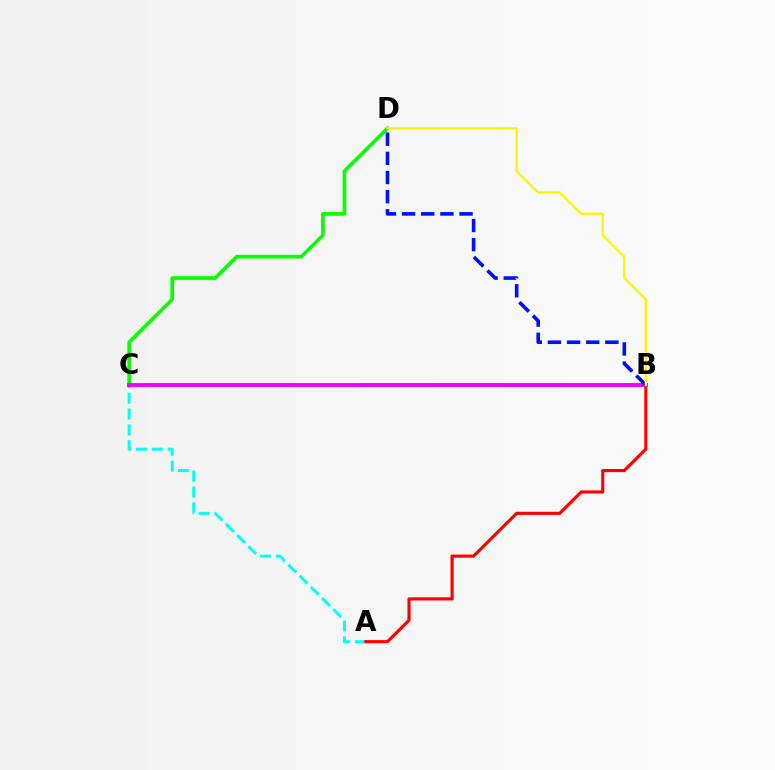{('A', 'C'): [{'color': '#00fff6', 'line_style': 'dashed', 'thickness': 2.15}], ('C', 'D'): [{'color': '#08ff00', 'line_style': 'solid', 'thickness': 2.65}], ('A', 'B'): [{'color': '#ff0000', 'line_style': 'solid', 'thickness': 2.25}], ('B', 'C'): [{'color': '#ee00ff', 'line_style': 'solid', 'thickness': 2.8}], ('B', 'D'): [{'color': '#0010ff', 'line_style': 'dashed', 'thickness': 2.6}, {'color': '#fcf500', 'line_style': 'solid', 'thickness': 1.68}]}